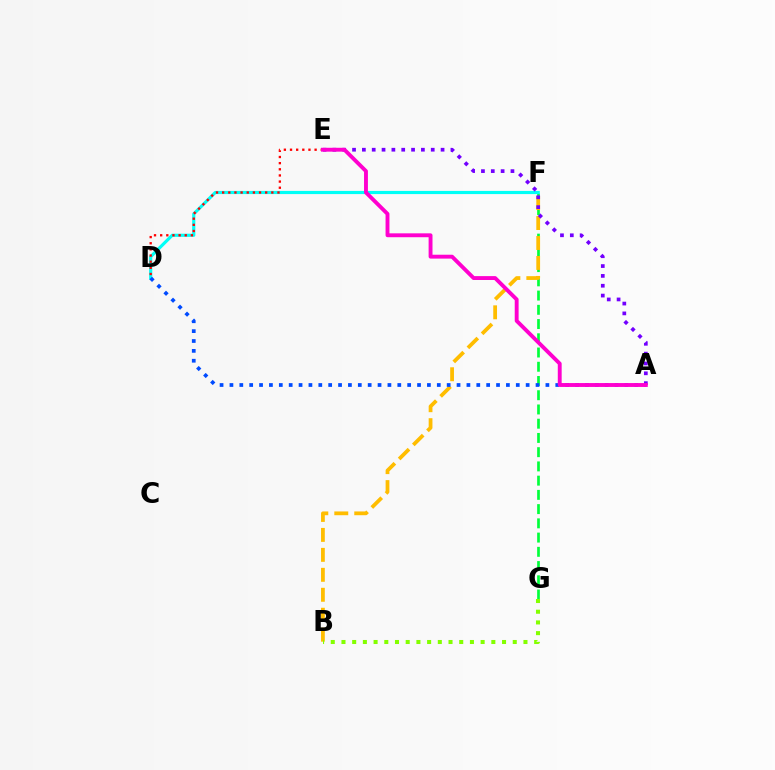{('F', 'G'): [{'color': '#00ff39', 'line_style': 'dashed', 'thickness': 1.93}], ('B', 'F'): [{'color': '#ffbd00', 'line_style': 'dashed', 'thickness': 2.71}], ('D', 'F'): [{'color': '#00fff6', 'line_style': 'solid', 'thickness': 2.28}], ('B', 'G'): [{'color': '#84ff00', 'line_style': 'dotted', 'thickness': 2.91}], ('A', 'D'): [{'color': '#004bff', 'line_style': 'dotted', 'thickness': 2.68}], ('A', 'E'): [{'color': '#7200ff', 'line_style': 'dotted', 'thickness': 2.67}, {'color': '#ff00cf', 'line_style': 'solid', 'thickness': 2.8}], ('D', 'E'): [{'color': '#ff0000', 'line_style': 'dotted', 'thickness': 1.67}]}